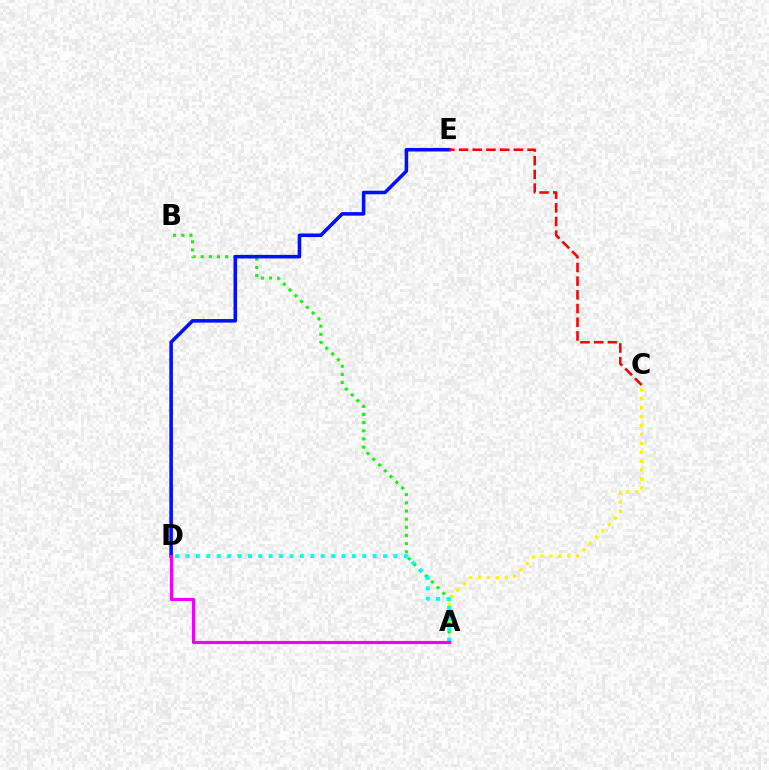{('A', 'C'): [{'color': '#fcf500', 'line_style': 'dotted', 'thickness': 2.42}], ('A', 'B'): [{'color': '#08ff00', 'line_style': 'dotted', 'thickness': 2.22}], ('D', 'E'): [{'color': '#0010ff', 'line_style': 'solid', 'thickness': 2.56}], ('A', 'D'): [{'color': '#00fff6', 'line_style': 'dotted', 'thickness': 2.83}, {'color': '#ee00ff', 'line_style': 'solid', 'thickness': 2.27}], ('C', 'E'): [{'color': '#ff0000', 'line_style': 'dashed', 'thickness': 1.86}]}